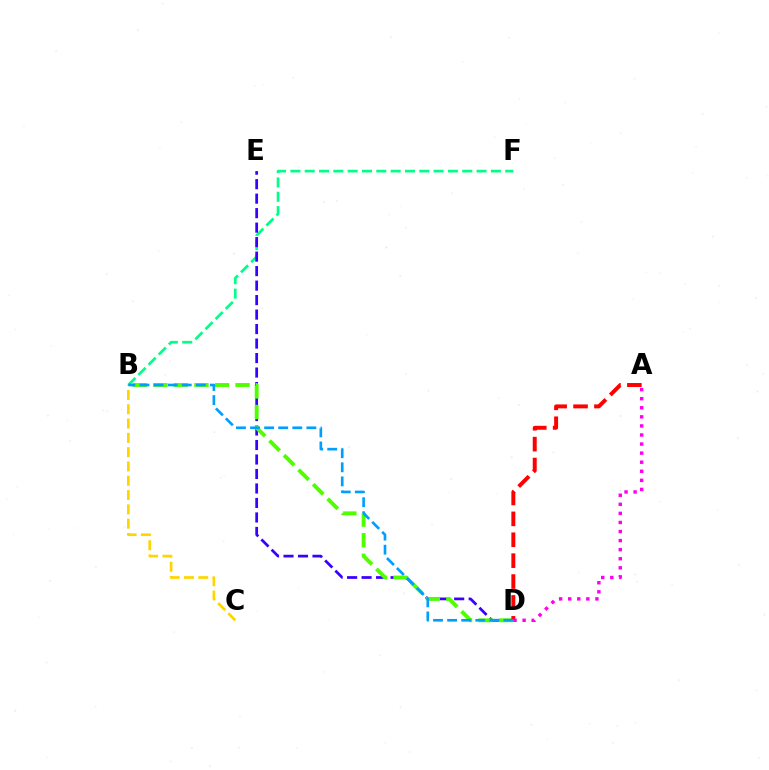{('B', 'C'): [{'color': '#ffd500', 'line_style': 'dashed', 'thickness': 1.94}], ('B', 'F'): [{'color': '#00ff86', 'line_style': 'dashed', 'thickness': 1.95}], ('D', 'E'): [{'color': '#3700ff', 'line_style': 'dashed', 'thickness': 1.97}], ('B', 'D'): [{'color': '#4fff00', 'line_style': 'dashed', 'thickness': 2.79}, {'color': '#009eff', 'line_style': 'dashed', 'thickness': 1.91}], ('A', 'D'): [{'color': '#ff0000', 'line_style': 'dashed', 'thickness': 2.84}, {'color': '#ff00ed', 'line_style': 'dotted', 'thickness': 2.46}]}